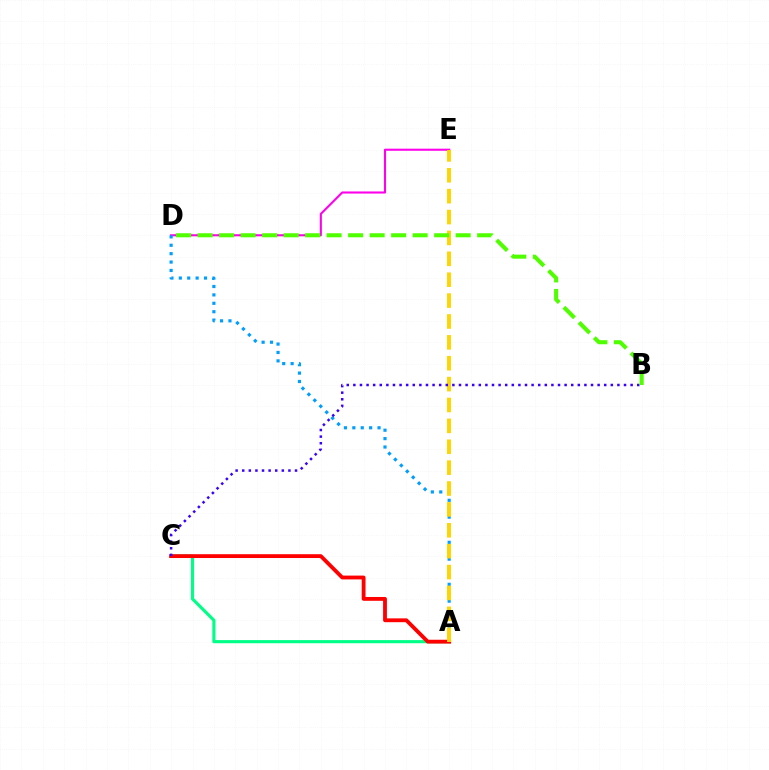{('D', 'E'): [{'color': '#ff00ed', 'line_style': 'solid', 'thickness': 1.51}], ('A', 'C'): [{'color': '#00ff86', 'line_style': 'solid', 'thickness': 2.25}, {'color': '#ff0000', 'line_style': 'solid', 'thickness': 2.75}], ('A', 'D'): [{'color': '#009eff', 'line_style': 'dotted', 'thickness': 2.28}], ('A', 'E'): [{'color': '#ffd500', 'line_style': 'dashed', 'thickness': 2.84}], ('B', 'C'): [{'color': '#3700ff', 'line_style': 'dotted', 'thickness': 1.79}], ('B', 'D'): [{'color': '#4fff00', 'line_style': 'dashed', 'thickness': 2.92}]}